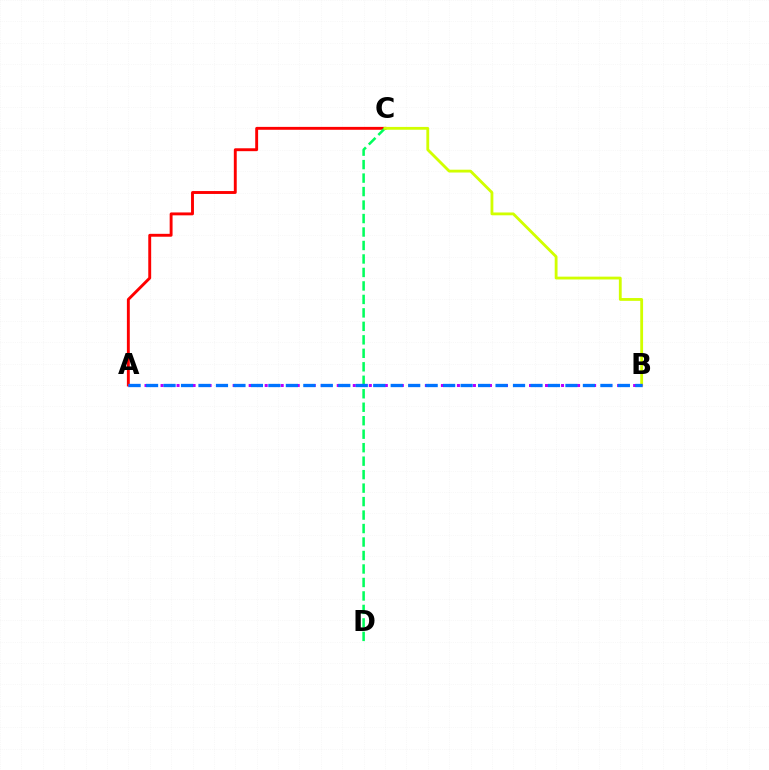{('A', 'C'): [{'color': '#ff0000', 'line_style': 'solid', 'thickness': 2.09}], ('C', 'D'): [{'color': '#00ff5c', 'line_style': 'dashed', 'thickness': 1.83}], ('B', 'C'): [{'color': '#d1ff00', 'line_style': 'solid', 'thickness': 2.03}], ('A', 'B'): [{'color': '#b900ff', 'line_style': 'dotted', 'thickness': 2.18}, {'color': '#0074ff', 'line_style': 'dashed', 'thickness': 2.37}]}